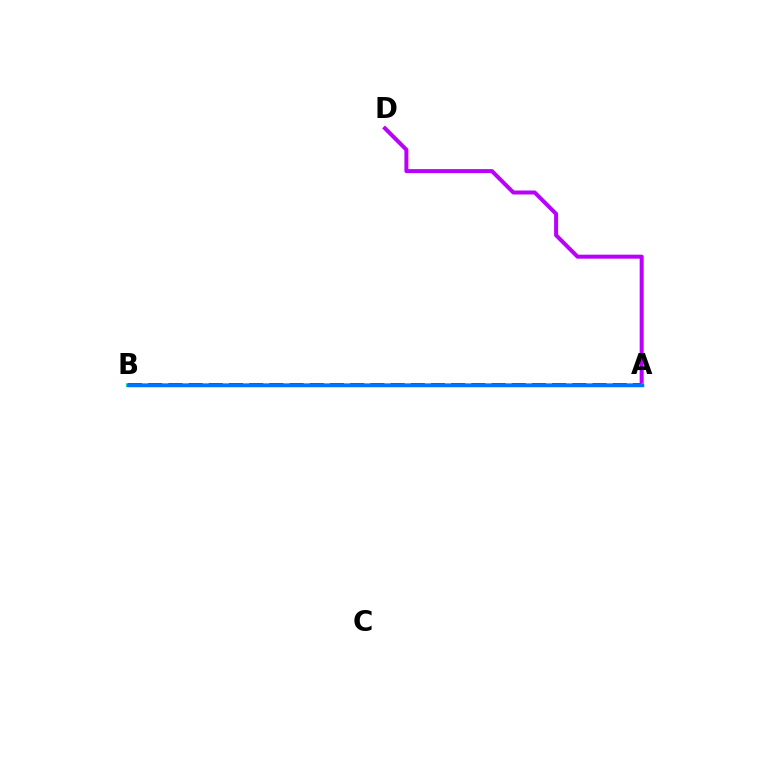{('A', 'B'): [{'color': '#d1ff00', 'line_style': 'dotted', 'thickness': 2.16}, {'color': '#00ff5c', 'line_style': 'solid', 'thickness': 2.68}, {'color': '#ff0000', 'line_style': 'dashed', 'thickness': 2.74}, {'color': '#0074ff', 'line_style': 'solid', 'thickness': 2.5}], ('A', 'D'): [{'color': '#b900ff', 'line_style': 'solid', 'thickness': 2.88}]}